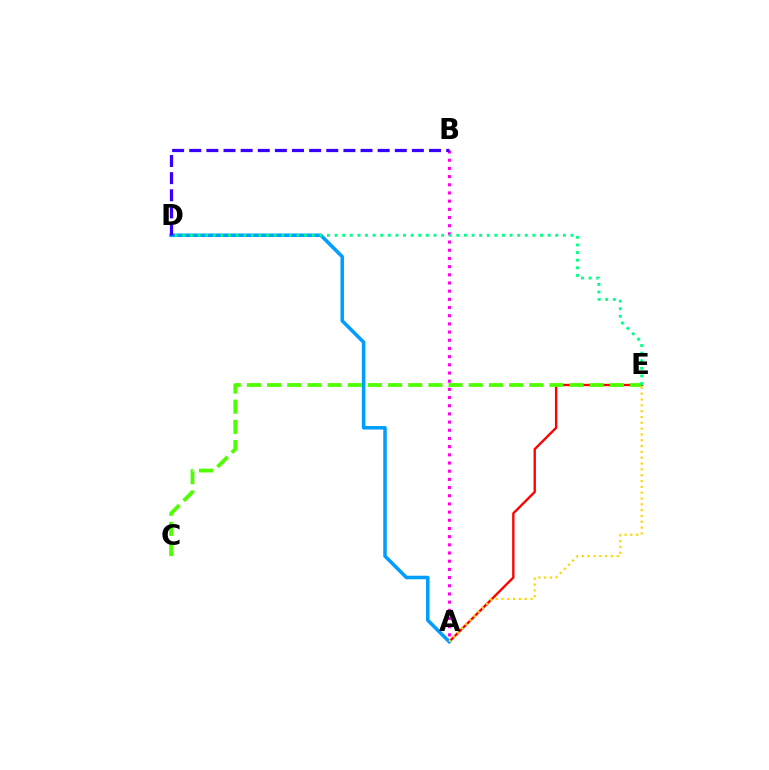{('A', 'B'): [{'color': '#ff00ed', 'line_style': 'dotted', 'thickness': 2.22}], ('A', 'E'): [{'color': '#ff0000', 'line_style': 'solid', 'thickness': 1.69}, {'color': '#ffd500', 'line_style': 'dotted', 'thickness': 1.58}], ('C', 'E'): [{'color': '#4fff00', 'line_style': 'dashed', 'thickness': 2.74}], ('A', 'D'): [{'color': '#009eff', 'line_style': 'solid', 'thickness': 2.54}], ('B', 'D'): [{'color': '#3700ff', 'line_style': 'dashed', 'thickness': 2.33}], ('D', 'E'): [{'color': '#00ff86', 'line_style': 'dotted', 'thickness': 2.07}]}